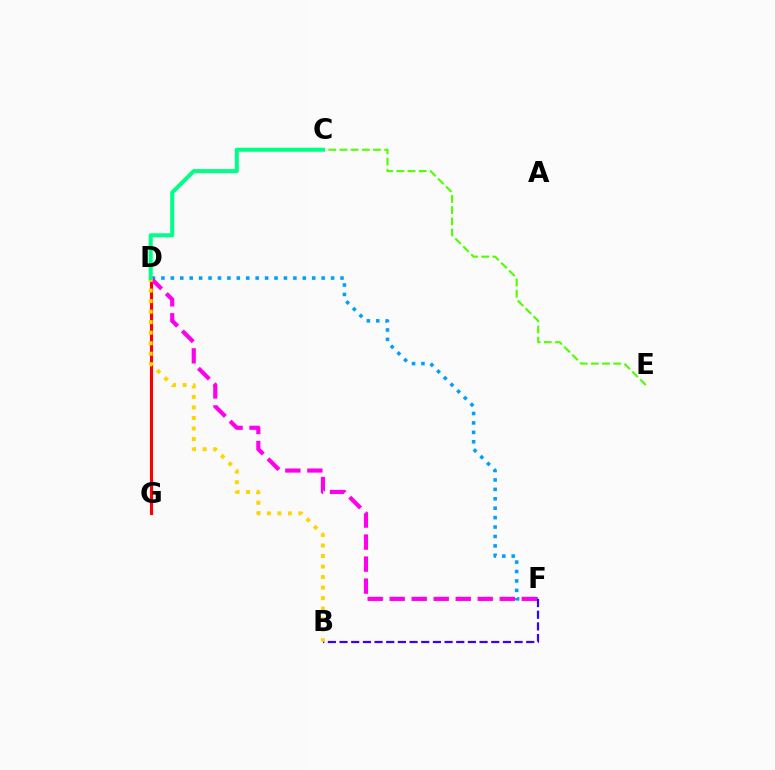{('C', 'E'): [{'color': '#4fff00', 'line_style': 'dashed', 'thickness': 1.52}], ('D', 'F'): [{'color': '#009eff', 'line_style': 'dotted', 'thickness': 2.56}, {'color': '#ff00ed', 'line_style': 'dashed', 'thickness': 2.99}], ('B', 'F'): [{'color': '#3700ff', 'line_style': 'dashed', 'thickness': 1.59}], ('D', 'G'): [{'color': '#ff0000', 'line_style': 'solid', 'thickness': 2.23}], ('B', 'D'): [{'color': '#ffd500', 'line_style': 'dotted', 'thickness': 2.86}], ('C', 'D'): [{'color': '#00ff86', 'line_style': 'solid', 'thickness': 2.91}]}